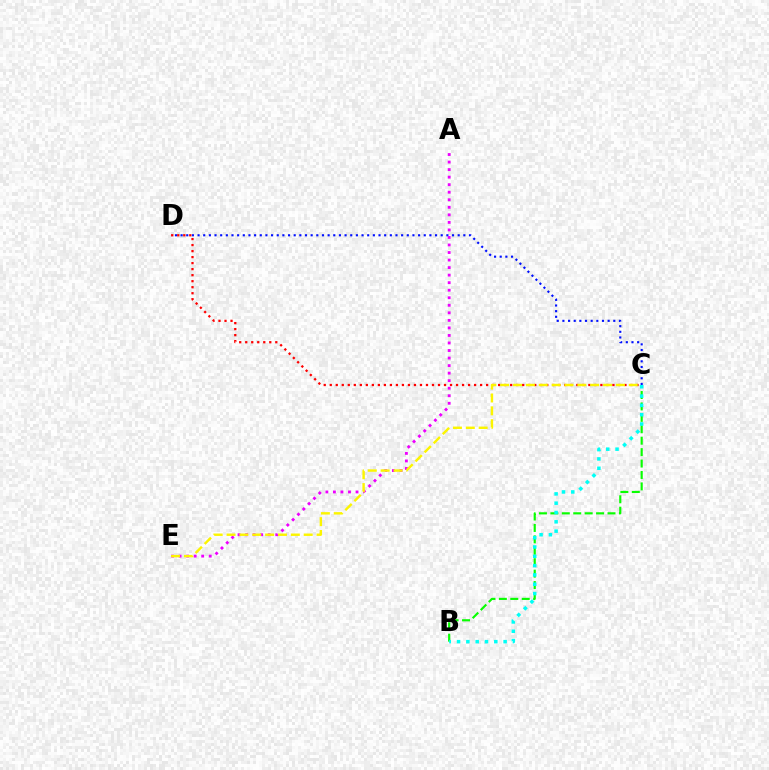{('B', 'C'): [{'color': '#08ff00', 'line_style': 'dashed', 'thickness': 1.55}, {'color': '#00fff6', 'line_style': 'dotted', 'thickness': 2.53}], ('C', 'D'): [{'color': '#0010ff', 'line_style': 'dotted', 'thickness': 1.54}, {'color': '#ff0000', 'line_style': 'dotted', 'thickness': 1.63}], ('A', 'E'): [{'color': '#ee00ff', 'line_style': 'dotted', 'thickness': 2.05}], ('C', 'E'): [{'color': '#fcf500', 'line_style': 'dashed', 'thickness': 1.75}]}